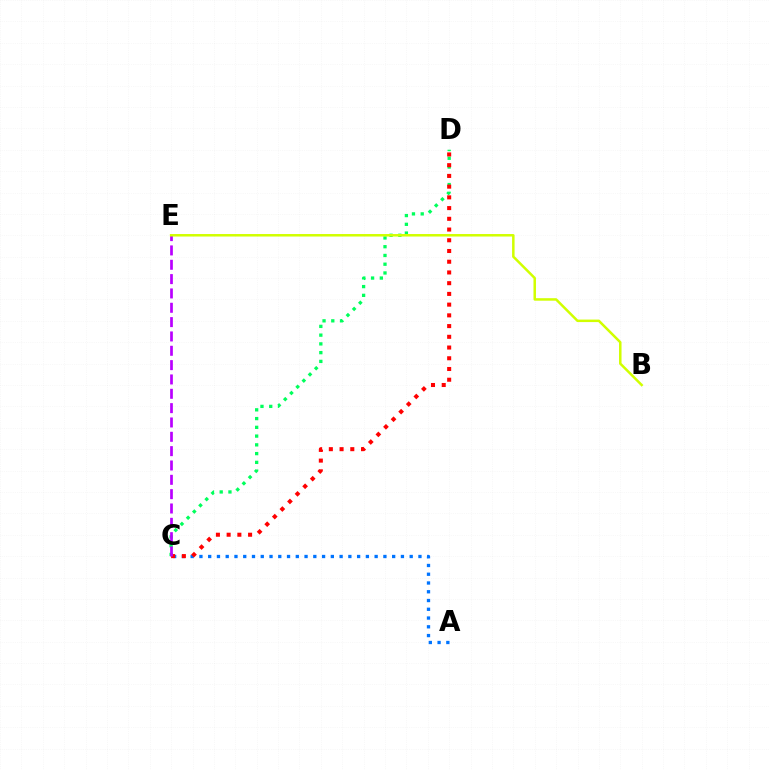{('C', 'D'): [{'color': '#00ff5c', 'line_style': 'dotted', 'thickness': 2.38}, {'color': '#ff0000', 'line_style': 'dotted', 'thickness': 2.91}], ('A', 'C'): [{'color': '#0074ff', 'line_style': 'dotted', 'thickness': 2.38}], ('C', 'E'): [{'color': '#b900ff', 'line_style': 'dashed', 'thickness': 1.95}], ('B', 'E'): [{'color': '#d1ff00', 'line_style': 'solid', 'thickness': 1.8}]}